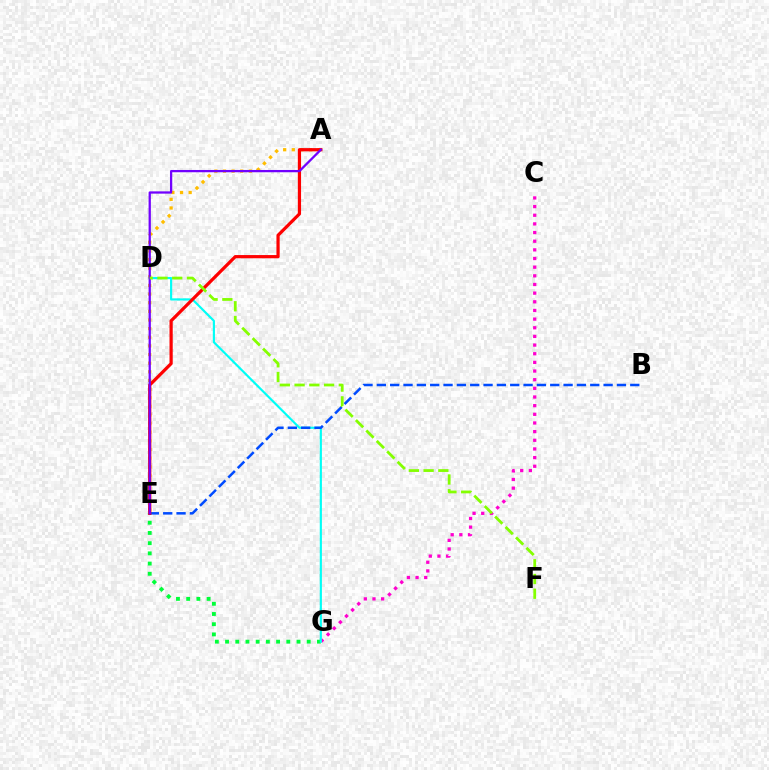{('C', 'G'): [{'color': '#ff00cf', 'line_style': 'dotted', 'thickness': 2.35}], ('A', 'E'): [{'color': '#ffbd00', 'line_style': 'dotted', 'thickness': 2.35}, {'color': '#ff0000', 'line_style': 'solid', 'thickness': 2.32}, {'color': '#7200ff', 'line_style': 'solid', 'thickness': 1.63}], ('E', 'G'): [{'color': '#00ff39', 'line_style': 'dotted', 'thickness': 2.77}], ('D', 'G'): [{'color': '#00fff6', 'line_style': 'solid', 'thickness': 1.55}], ('B', 'E'): [{'color': '#004bff', 'line_style': 'dashed', 'thickness': 1.81}], ('D', 'F'): [{'color': '#84ff00', 'line_style': 'dashed', 'thickness': 2.0}]}